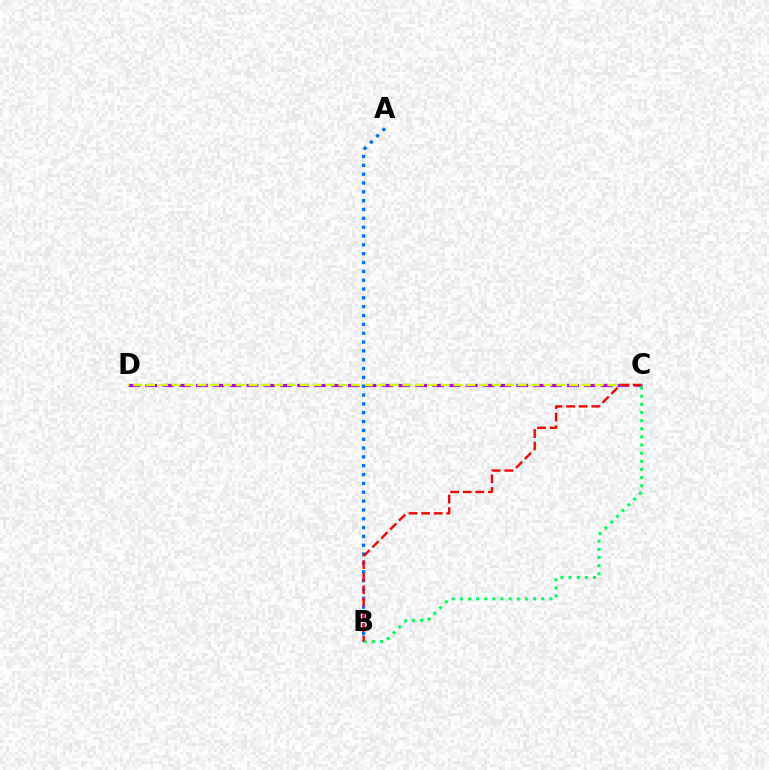{('C', 'D'): [{'color': '#b900ff', 'line_style': 'dashed', 'thickness': 2.29}, {'color': '#d1ff00', 'line_style': 'dashed', 'thickness': 1.74}], ('A', 'B'): [{'color': '#0074ff', 'line_style': 'dotted', 'thickness': 2.4}], ('B', 'C'): [{'color': '#00ff5c', 'line_style': 'dotted', 'thickness': 2.21}, {'color': '#ff0000', 'line_style': 'dashed', 'thickness': 1.71}]}